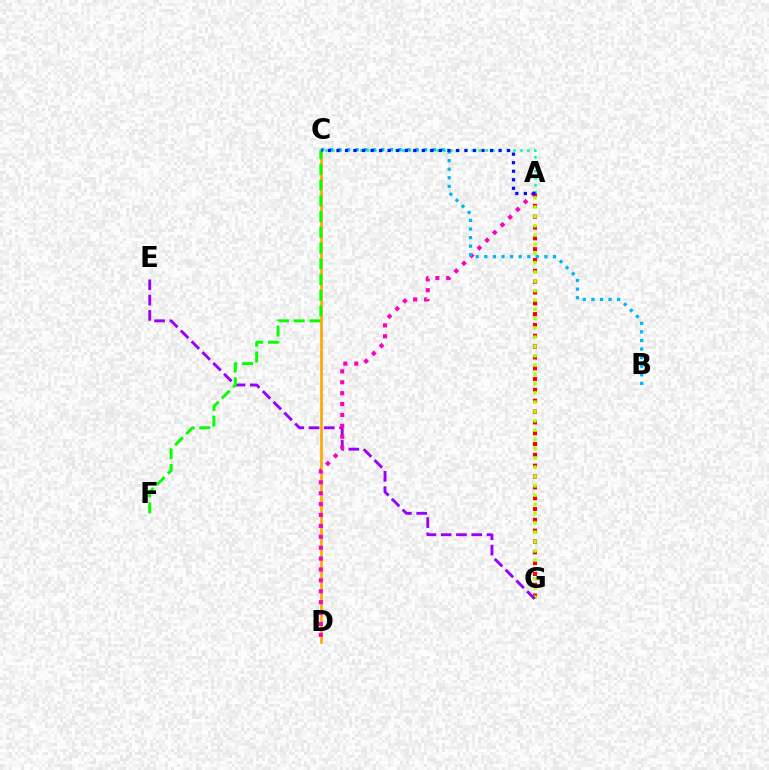{('A', 'G'): [{'color': '#ff0000', 'line_style': 'dotted', 'thickness': 2.94}, {'color': '#b3ff00', 'line_style': 'dotted', 'thickness': 2.52}], ('C', 'D'): [{'color': '#ffa500', 'line_style': 'solid', 'thickness': 1.89}], ('E', 'G'): [{'color': '#9b00ff', 'line_style': 'dashed', 'thickness': 2.08}], ('A', 'D'): [{'color': '#ff00bd', 'line_style': 'dotted', 'thickness': 2.96}], ('A', 'C'): [{'color': '#00ff9d', 'line_style': 'dotted', 'thickness': 1.89}, {'color': '#0010ff', 'line_style': 'dotted', 'thickness': 2.32}], ('C', 'F'): [{'color': '#08ff00', 'line_style': 'dashed', 'thickness': 2.14}], ('B', 'C'): [{'color': '#00b5ff', 'line_style': 'dotted', 'thickness': 2.33}]}